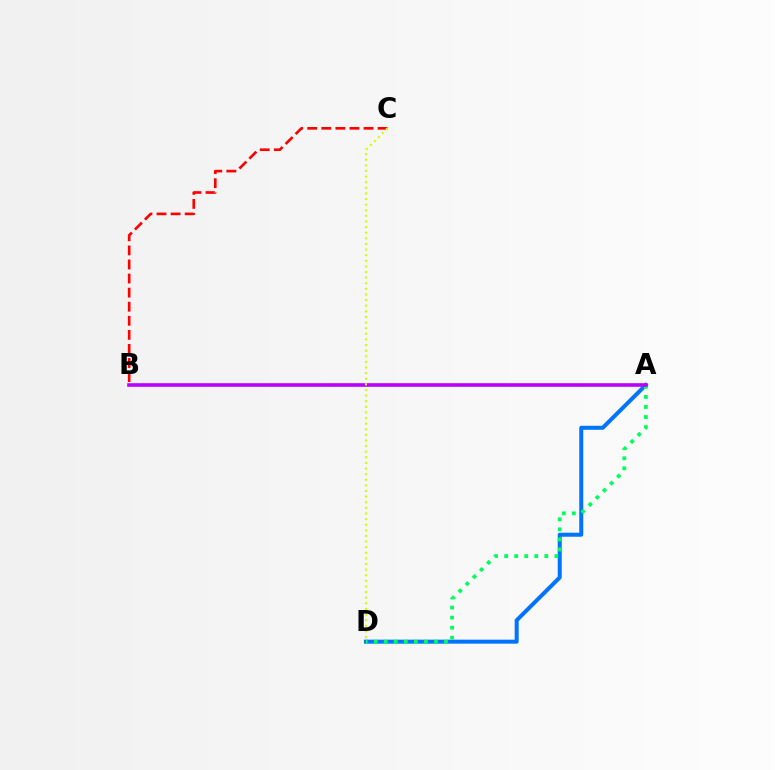{('A', 'D'): [{'color': '#0074ff', 'line_style': 'solid', 'thickness': 2.88}, {'color': '#00ff5c', 'line_style': 'dotted', 'thickness': 2.73}], ('B', 'C'): [{'color': '#ff0000', 'line_style': 'dashed', 'thickness': 1.91}], ('A', 'B'): [{'color': '#b900ff', 'line_style': 'solid', 'thickness': 2.6}], ('C', 'D'): [{'color': '#d1ff00', 'line_style': 'dotted', 'thickness': 1.53}]}